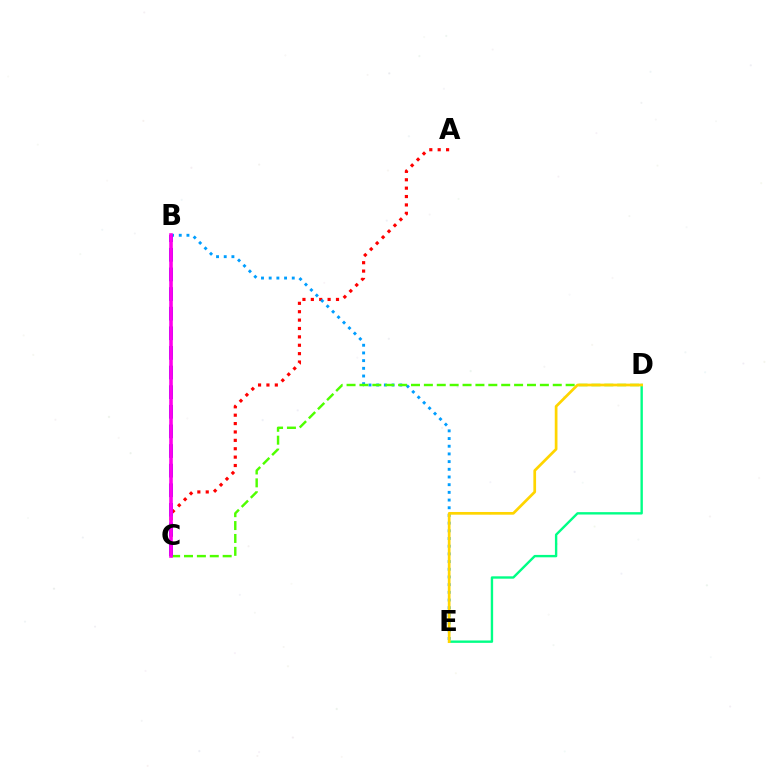{('A', 'C'): [{'color': '#ff0000', 'line_style': 'dotted', 'thickness': 2.28}], ('B', 'E'): [{'color': '#009eff', 'line_style': 'dotted', 'thickness': 2.09}], ('C', 'D'): [{'color': '#4fff00', 'line_style': 'dashed', 'thickness': 1.75}], ('D', 'E'): [{'color': '#00ff86', 'line_style': 'solid', 'thickness': 1.72}, {'color': '#ffd500', 'line_style': 'solid', 'thickness': 1.95}], ('B', 'C'): [{'color': '#3700ff', 'line_style': 'dashed', 'thickness': 2.67}, {'color': '#ff00ed', 'line_style': 'solid', 'thickness': 2.59}]}